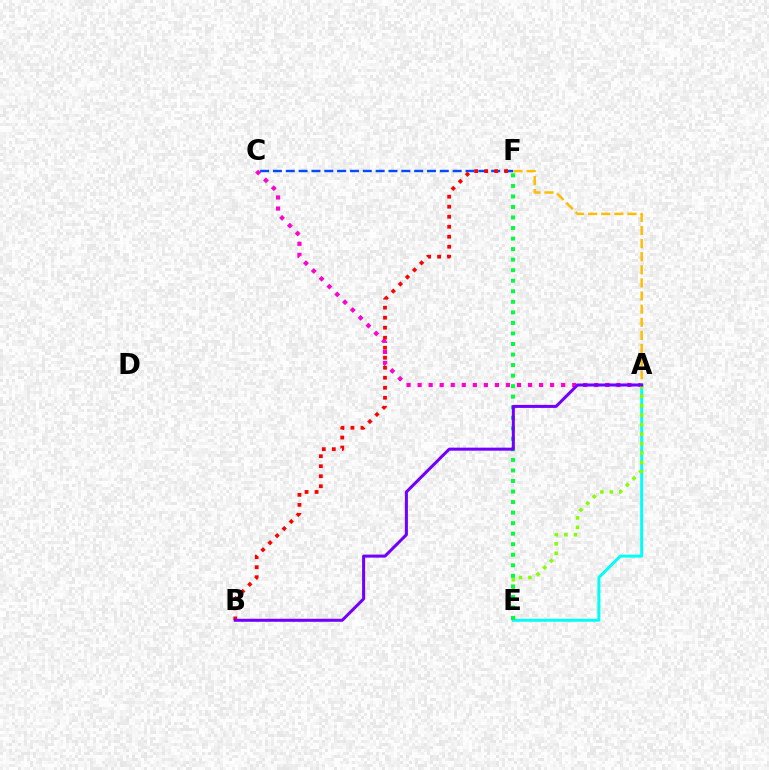{('A', 'C'): [{'color': '#ff00cf', 'line_style': 'dotted', 'thickness': 3.0}], ('A', 'E'): [{'color': '#00fff6', 'line_style': 'solid', 'thickness': 2.13}, {'color': '#84ff00', 'line_style': 'dotted', 'thickness': 2.57}], ('C', 'F'): [{'color': '#004bff', 'line_style': 'dashed', 'thickness': 1.74}], ('B', 'F'): [{'color': '#ff0000', 'line_style': 'dotted', 'thickness': 2.72}], ('E', 'F'): [{'color': '#00ff39', 'line_style': 'dotted', 'thickness': 2.86}], ('A', 'F'): [{'color': '#ffbd00', 'line_style': 'dashed', 'thickness': 1.78}], ('A', 'B'): [{'color': '#7200ff', 'line_style': 'solid', 'thickness': 2.18}]}